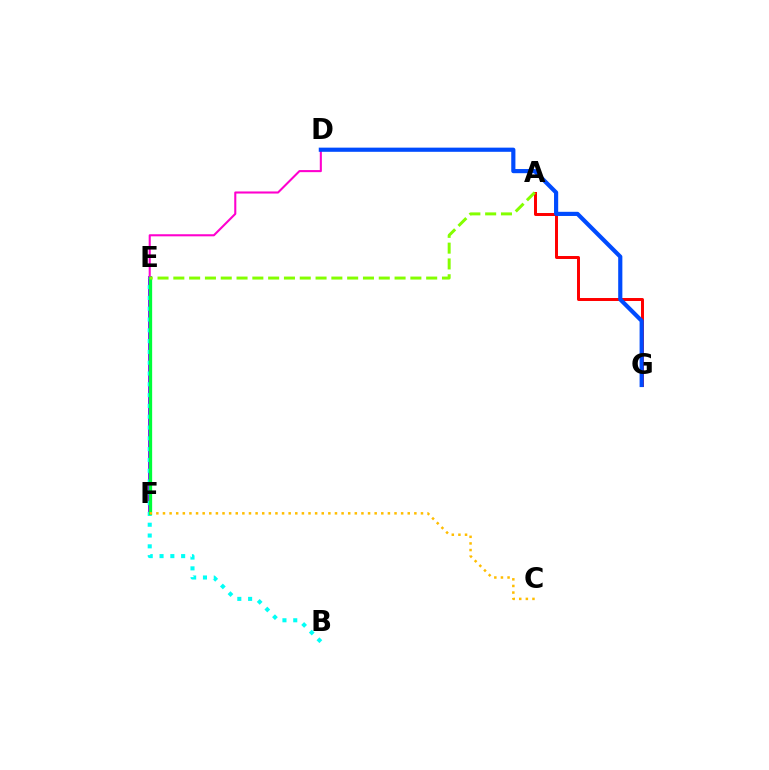{('E', 'F'): [{'color': '#7200ff', 'line_style': 'solid', 'thickness': 2.75}, {'color': '#00ff39', 'line_style': 'solid', 'thickness': 2.38}], ('B', 'E'): [{'color': '#00fff6', 'line_style': 'dotted', 'thickness': 2.93}], ('D', 'E'): [{'color': '#ff00cf', 'line_style': 'solid', 'thickness': 1.5}], ('A', 'G'): [{'color': '#ff0000', 'line_style': 'solid', 'thickness': 2.14}], ('D', 'G'): [{'color': '#004bff', 'line_style': 'solid', 'thickness': 3.0}], ('C', 'F'): [{'color': '#ffbd00', 'line_style': 'dotted', 'thickness': 1.8}], ('A', 'E'): [{'color': '#84ff00', 'line_style': 'dashed', 'thickness': 2.15}]}